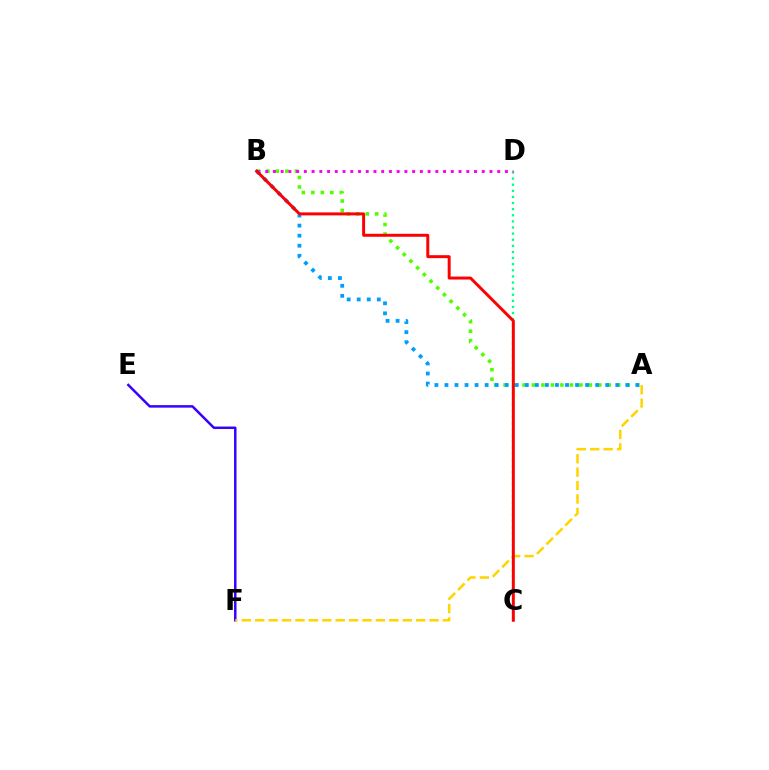{('C', 'D'): [{'color': '#00ff86', 'line_style': 'dotted', 'thickness': 1.66}], ('A', 'B'): [{'color': '#4fff00', 'line_style': 'dotted', 'thickness': 2.57}, {'color': '#009eff', 'line_style': 'dotted', 'thickness': 2.73}], ('E', 'F'): [{'color': '#3700ff', 'line_style': 'solid', 'thickness': 1.79}], ('B', 'D'): [{'color': '#ff00ed', 'line_style': 'dotted', 'thickness': 2.1}], ('A', 'F'): [{'color': '#ffd500', 'line_style': 'dashed', 'thickness': 1.82}], ('B', 'C'): [{'color': '#ff0000', 'line_style': 'solid', 'thickness': 2.14}]}